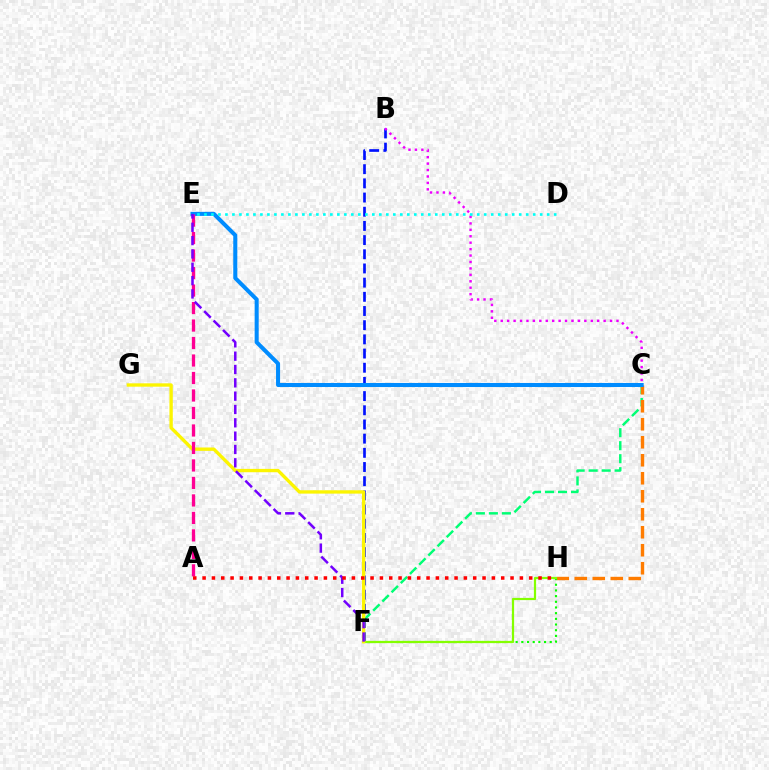{('C', 'F'): [{'color': '#00ff74', 'line_style': 'dashed', 'thickness': 1.77}], ('C', 'H'): [{'color': '#ff7c00', 'line_style': 'dashed', 'thickness': 2.44}], ('B', 'F'): [{'color': '#0010ff', 'line_style': 'dashed', 'thickness': 1.93}], ('F', 'H'): [{'color': '#08ff00', 'line_style': 'dotted', 'thickness': 1.54}, {'color': '#84ff00', 'line_style': 'solid', 'thickness': 1.59}], ('F', 'G'): [{'color': '#fcf500', 'line_style': 'solid', 'thickness': 2.41}], ('C', 'E'): [{'color': '#008cff', 'line_style': 'solid', 'thickness': 2.91}], ('A', 'E'): [{'color': '#ff0094', 'line_style': 'dashed', 'thickness': 2.38}], ('B', 'C'): [{'color': '#ee00ff', 'line_style': 'dotted', 'thickness': 1.75}], ('E', 'F'): [{'color': '#7200ff', 'line_style': 'dashed', 'thickness': 1.81}], ('D', 'E'): [{'color': '#00fff6', 'line_style': 'dotted', 'thickness': 1.9}], ('A', 'H'): [{'color': '#ff0000', 'line_style': 'dotted', 'thickness': 2.54}]}